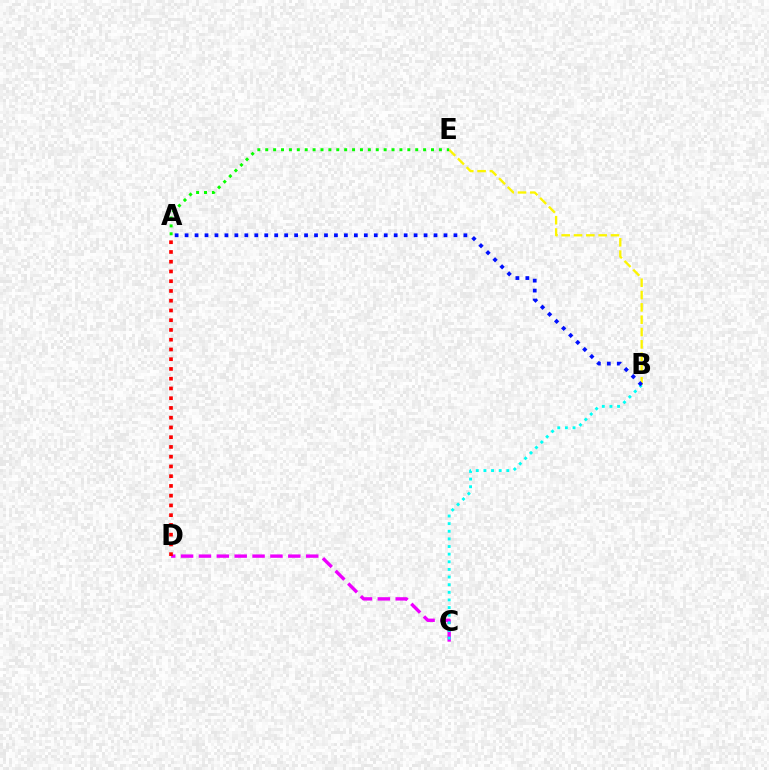{('C', 'D'): [{'color': '#ee00ff', 'line_style': 'dashed', 'thickness': 2.43}], ('B', 'E'): [{'color': '#fcf500', 'line_style': 'dashed', 'thickness': 1.67}], ('B', 'C'): [{'color': '#00fff6', 'line_style': 'dotted', 'thickness': 2.07}], ('A', 'E'): [{'color': '#08ff00', 'line_style': 'dotted', 'thickness': 2.14}], ('A', 'D'): [{'color': '#ff0000', 'line_style': 'dotted', 'thickness': 2.65}], ('A', 'B'): [{'color': '#0010ff', 'line_style': 'dotted', 'thickness': 2.71}]}